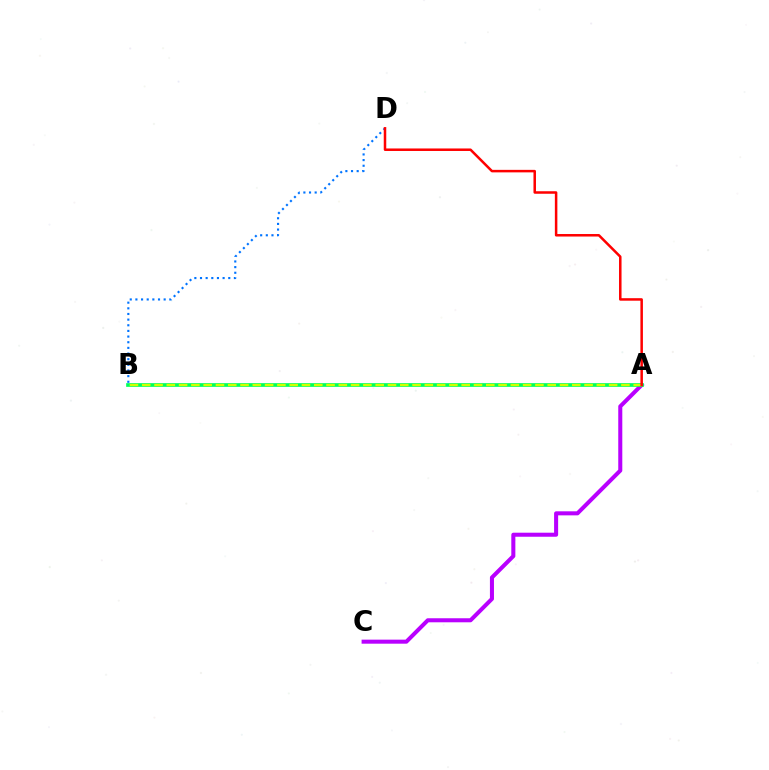{('A', 'C'): [{'color': '#b900ff', 'line_style': 'solid', 'thickness': 2.91}], ('B', 'D'): [{'color': '#0074ff', 'line_style': 'dotted', 'thickness': 1.54}], ('A', 'B'): [{'color': '#00ff5c', 'line_style': 'solid', 'thickness': 2.65}, {'color': '#d1ff00', 'line_style': 'dashed', 'thickness': 1.67}], ('A', 'D'): [{'color': '#ff0000', 'line_style': 'solid', 'thickness': 1.81}]}